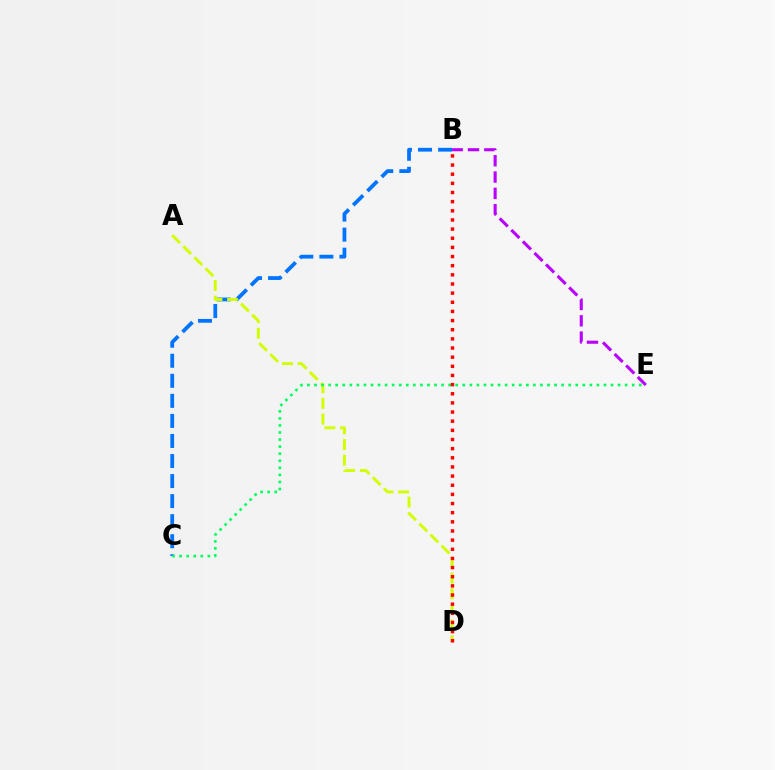{('B', 'C'): [{'color': '#0074ff', 'line_style': 'dashed', 'thickness': 2.72}], ('A', 'D'): [{'color': '#d1ff00', 'line_style': 'dashed', 'thickness': 2.13}], ('C', 'E'): [{'color': '#00ff5c', 'line_style': 'dotted', 'thickness': 1.92}], ('B', 'D'): [{'color': '#ff0000', 'line_style': 'dotted', 'thickness': 2.49}], ('B', 'E'): [{'color': '#b900ff', 'line_style': 'dashed', 'thickness': 2.22}]}